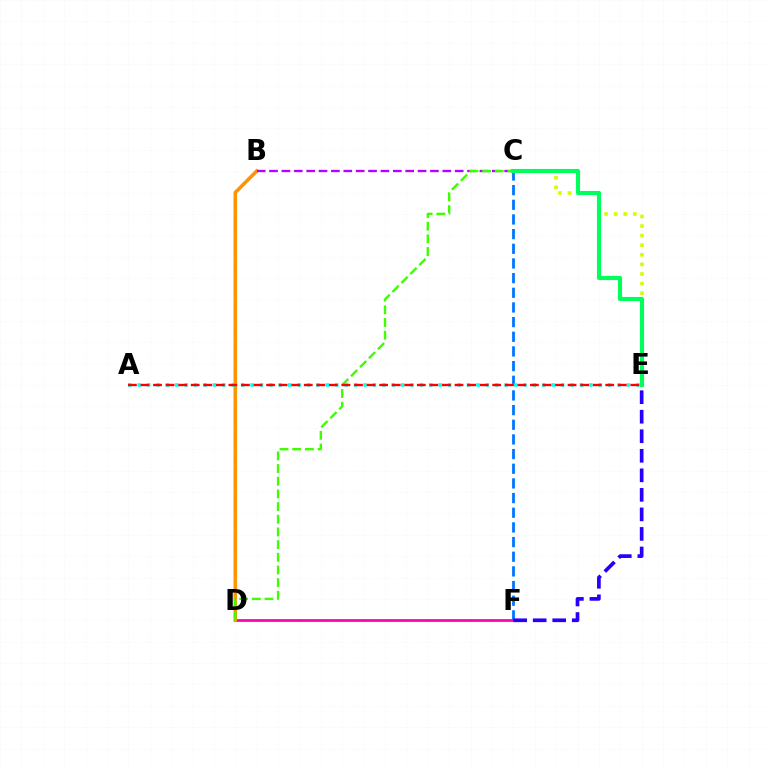{('C', 'F'): [{'color': '#0074ff', 'line_style': 'dashed', 'thickness': 1.99}], ('D', 'F'): [{'color': '#ff00ac', 'line_style': 'solid', 'thickness': 1.96}], ('B', 'D'): [{'color': '#ff9400', 'line_style': 'solid', 'thickness': 2.57}], ('A', 'E'): [{'color': '#00fff6', 'line_style': 'dotted', 'thickness': 2.56}, {'color': '#ff0000', 'line_style': 'dashed', 'thickness': 1.71}], ('E', 'F'): [{'color': '#2500ff', 'line_style': 'dashed', 'thickness': 2.65}], ('B', 'C'): [{'color': '#b900ff', 'line_style': 'dashed', 'thickness': 1.68}], ('C', 'E'): [{'color': '#d1ff00', 'line_style': 'dotted', 'thickness': 2.61}, {'color': '#00ff5c', 'line_style': 'solid', 'thickness': 2.98}], ('C', 'D'): [{'color': '#3dff00', 'line_style': 'dashed', 'thickness': 1.72}]}